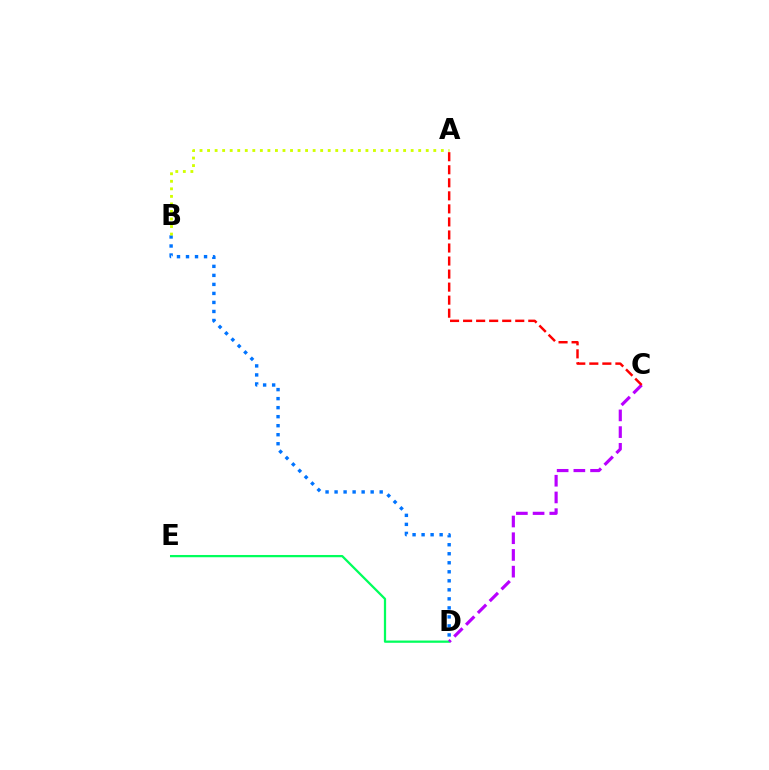{('D', 'E'): [{'color': '#00ff5c', 'line_style': 'solid', 'thickness': 1.62}], ('C', 'D'): [{'color': '#b900ff', 'line_style': 'dashed', 'thickness': 2.27}], ('A', 'C'): [{'color': '#ff0000', 'line_style': 'dashed', 'thickness': 1.77}], ('B', 'D'): [{'color': '#0074ff', 'line_style': 'dotted', 'thickness': 2.45}], ('A', 'B'): [{'color': '#d1ff00', 'line_style': 'dotted', 'thickness': 2.05}]}